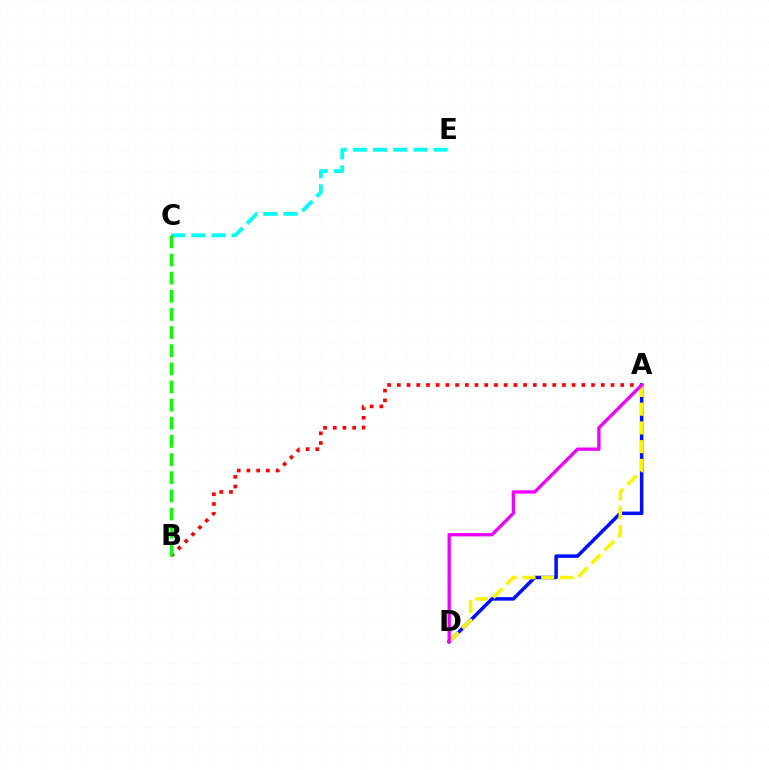{('C', 'E'): [{'color': '#00fff6', 'line_style': 'dashed', 'thickness': 2.74}], ('A', 'B'): [{'color': '#ff0000', 'line_style': 'dotted', 'thickness': 2.64}], ('A', 'D'): [{'color': '#0010ff', 'line_style': 'solid', 'thickness': 2.54}, {'color': '#fcf500', 'line_style': 'dashed', 'thickness': 2.54}, {'color': '#ee00ff', 'line_style': 'solid', 'thickness': 2.38}], ('B', 'C'): [{'color': '#08ff00', 'line_style': 'dashed', 'thickness': 2.46}]}